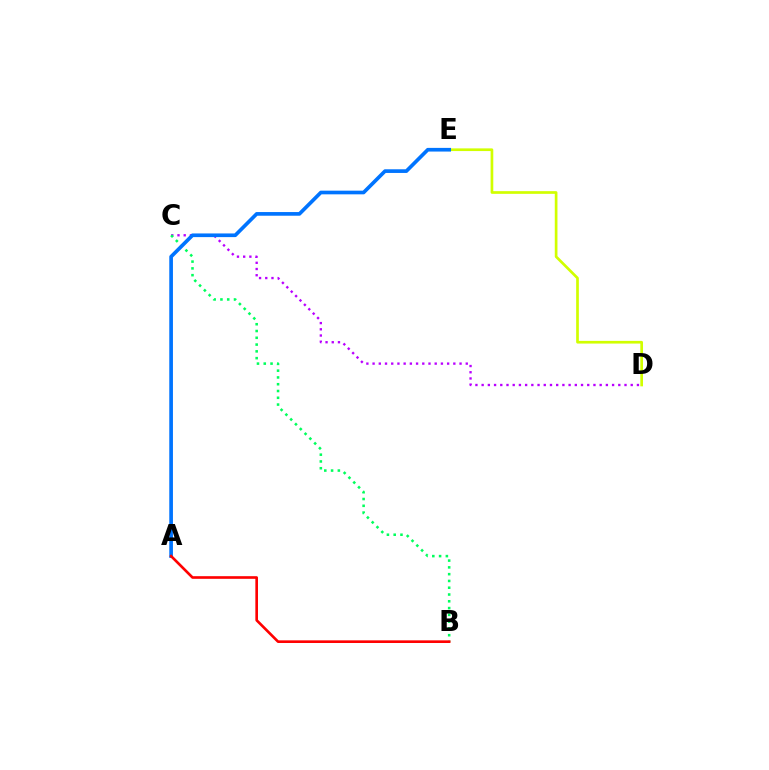{('D', 'E'): [{'color': '#d1ff00', 'line_style': 'solid', 'thickness': 1.93}], ('C', 'D'): [{'color': '#b900ff', 'line_style': 'dotted', 'thickness': 1.69}], ('B', 'C'): [{'color': '#00ff5c', 'line_style': 'dotted', 'thickness': 1.84}], ('A', 'E'): [{'color': '#0074ff', 'line_style': 'solid', 'thickness': 2.64}], ('A', 'B'): [{'color': '#ff0000', 'line_style': 'solid', 'thickness': 1.9}]}